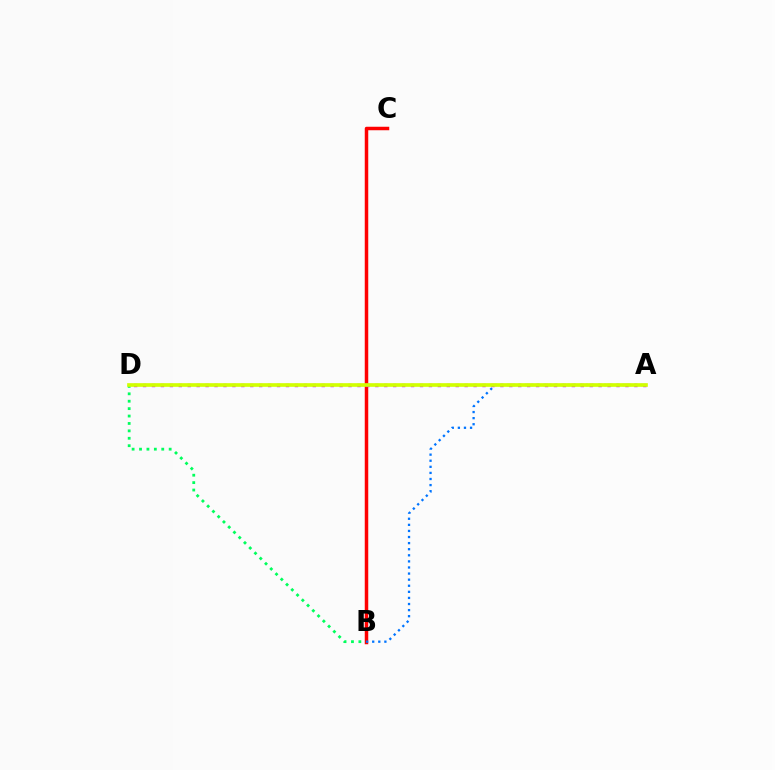{('B', 'D'): [{'color': '#00ff5c', 'line_style': 'dotted', 'thickness': 2.01}], ('B', 'C'): [{'color': '#ff0000', 'line_style': 'solid', 'thickness': 2.52}], ('A', 'D'): [{'color': '#b900ff', 'line_style': 'dotted', 'thickness': 2.43}, {'color': '#d1ff00', 'line_style': 'solid', 'thickness': 2.64}], ('A', 'B'): [{'color': '#0074ff', 'line_style': 'dotted', 'thickness': 1.65}]}